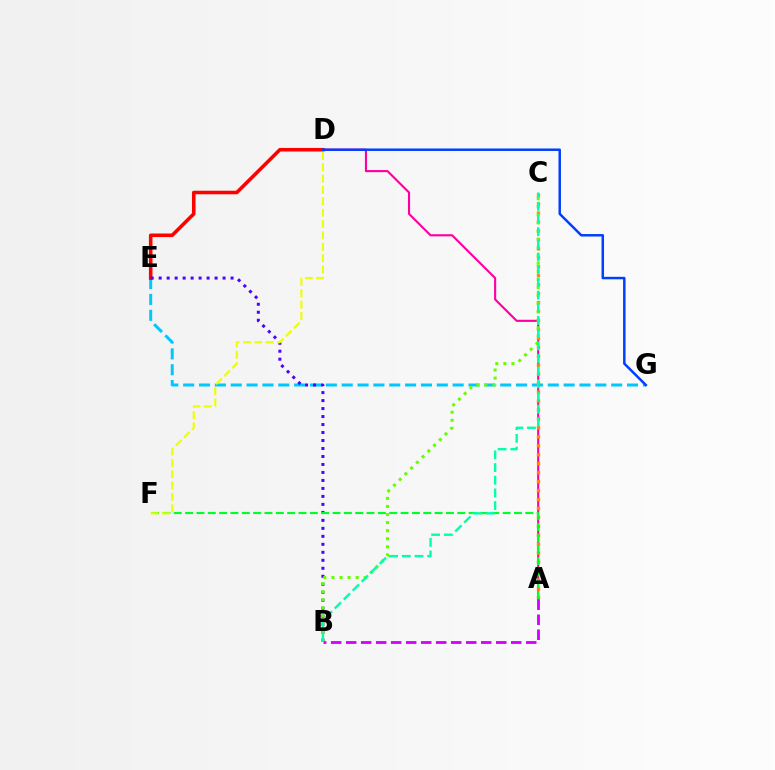{('E', 'G'): [{'color': '#00c7ff', 'line_style': 'dashed', 'thickness': 2.15}], ('A', 'D'): [{'color': '#ff00a0', 'line_style': 'solid', 'thickness': 1.53}], ('A', 'C'): [{'color': '#ff8800', 'line_style': 'dotted', 'thickness': 2.43}], ('D', 'E'): [{'color': '#ff0000', 'line_style': 'solid', 'thickness': 2.56}], ('B', 'E'): [{'color': '#4f00ff', 'line_style': 'dotted', 'thickness': 2.17}], ('B', 'C'): [{'color': '#66ff00', 'line_style': 'dotted', 'thickness': 2.19}, {'color': '#00ffaf', 'line_style': 'dashed', 'thickness': 1.72}], ('A', 'F'): [{'color': '#00ff27', 'line_style': 'dashed', 'thickness': 1.54}], ('A', 'B'): [{'color': '#d600ff', 'line_style': 'dashed', 'thickness': 2.04}], ('D', 'F'): [{'color': '#eeff00', 'line_style': 'dashed', 'thickness': 1.54}], ('D', 'G'): [{'color': '#003fff', 'line_style': 'solid', 'thickness': 1.79}]}